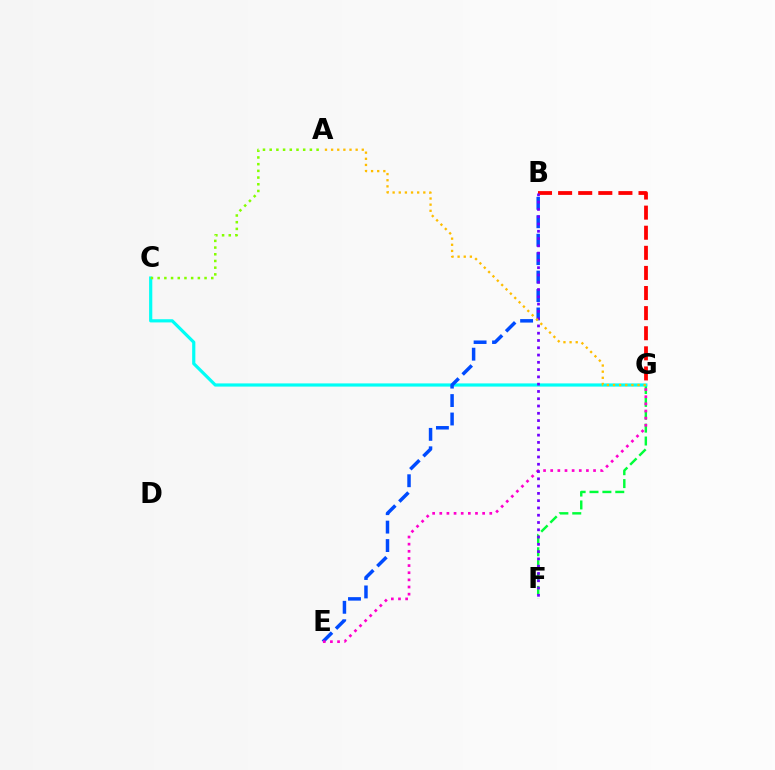{('F', 'G'): [{'color': '#00ff39', 'line_style': 'dashed', 'thickness': 1.75}], ('C', 'G'): [{'color': '#00fff6', 'line_style': 'solid', 'thickness': 2.29}], ('B', 'G'): [{'color': '#ff0000', 'line_style': 'dashed', 'thickness': 2.73}], ('B', 'E'): [{'color': '#004bff', 'line_style': 'dashed', 'thickness': 2.51}], ('A', 'C'): [{'color': '#84ff00', 'line_style': 'dotted', 'thickness': 1.82}], ('E', 'G'): [{'color': '#ff00cf', 'line_style': 'dotted', 'thickness': 1.94}], ('B', 'F'): [{'color': '#7200ff', 'line_style': 'dotted', 'thickness': 1.98}], ('A', 'G'): [{'color': '#ffbd00', 'line_style': 'dotted', 'thickness': 1.67}]}